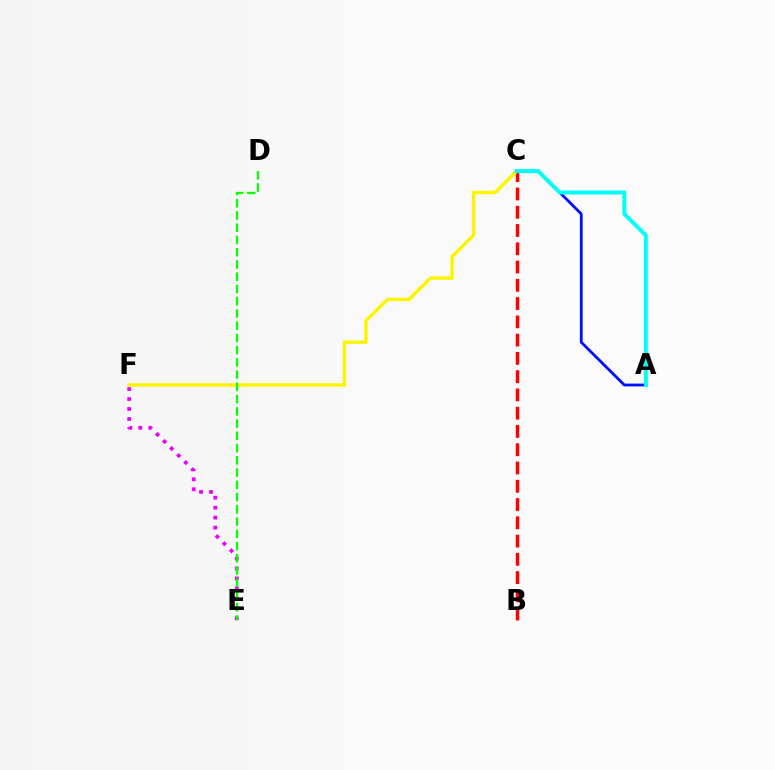{('B', 'C'): [{'color': '#ff0000', 'line_style': 'dashed', 'thickness': 2.48}], ('E', 'F'): [{'color': '#ee00ff', 'line_style': 'dotted', 'thickness': 2.71}], ('C', 'F'): [{'color': '#fcf500', 'line_style': 'solid', 'thickness': 2.47}], ('D', 'E'): [{'color': '#08ff00', 'line_style': 'dashed', 'thickness': 1.66}], ('A', 'C'): [{'color': '#0010ff', 'line_style': 'solid', 'thickness': 2.01}, {'color': '#00fff6', 'line_style': 'solid', 'thickness': 2.86}]}